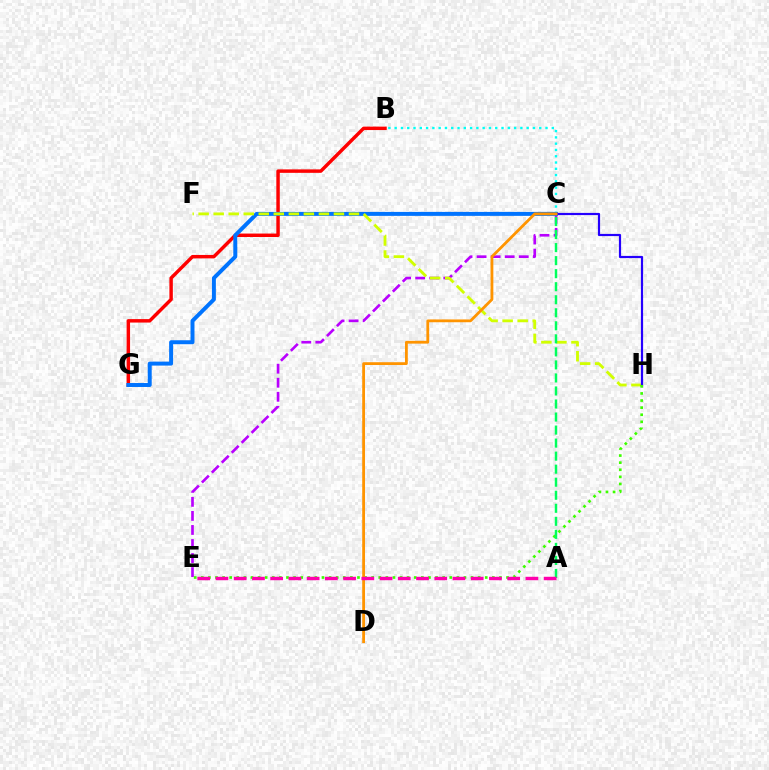{('B', 'C'): [{'color': '#00fff6', 'line_style': 'dotted', 'thickness': 1.71}], ('B', 'G'): [{'color': '#ff0000', 'line_style': 'solid', 'thickness': 2.49}], ('C', 'E'): [{'color': '#b900ff', 'line_style': 'dashed', 'thickness': 1.91}], ('C', 'G'): [{'color': '#0074ff', 'line_style': 'solid', 'thickness': 2.85}], ('F', 'H'): [{'color': '#d1ff00', 'line_style': 'dashed', 'thickness': 2.04}], ('C', 'H'): [{'color': '#2500ff', 'line_style': 'solid', 'thickness': 1.57}], ('E', 'H'): [{'color': '#3dff00', 'line_style': 'dotted', 'thickness': 1.93}], ('C', 'D'): [{'color': '#ff9400', 'line_style': 'solid', 'thickness': 2.02}], ('A', 'C'): [{'color': '#00ff5c', 'line_style': 'dashed', 'thickness': 1.77}], ('A', 'E'): [{'color': '#ff00ac', 'line_style': 'dashed', 'thickness': 2.48}]}